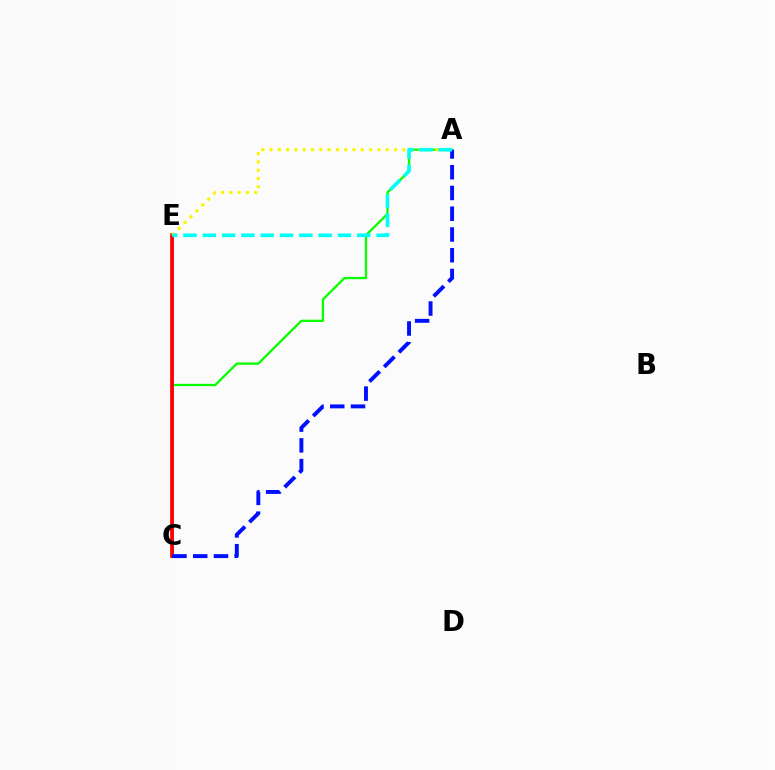{('C', 'E'): [{'color': '#ee00ff', 'line_style': 'solid', 'thickness': 2.04}, {'color': '#ff0000', 'line_style': 'solid', 'thickness': 2.65}], ('A', 'C'): [{'color': '#08ff00', 'line_style': 'solid', 'thickness': 1.66}, {'color': '#0010ff', 'line_style': 'dashed', 'thickness': 2.82}], ('A', 'E'): [{'color': '#fcf500', 'line_style': 'dotted', 'thickness': 2.25}, {'color': '#00fff6', 'line_style': 'dashed', 'thickness': 2.62}]}